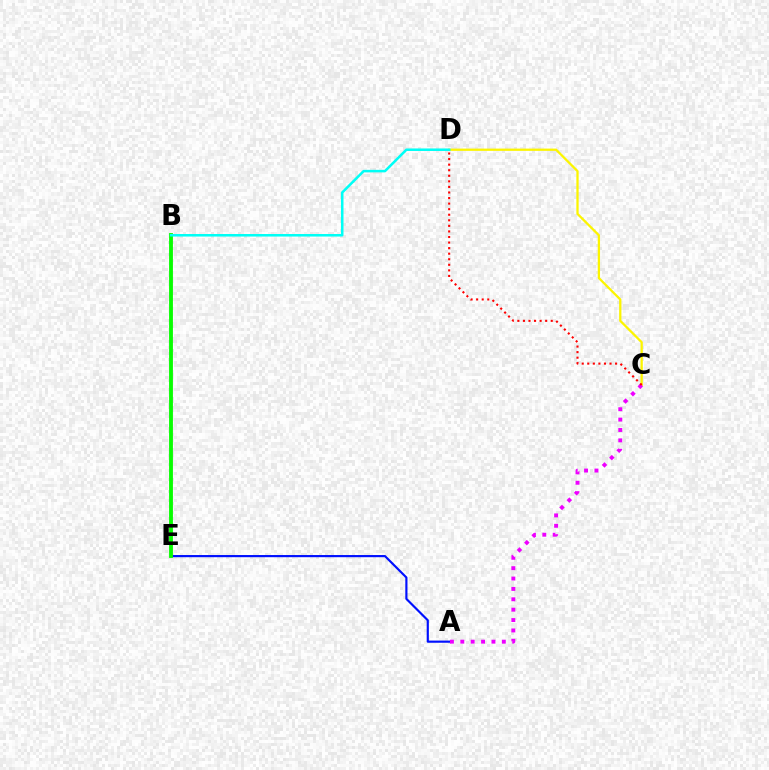{('A', 'E'): [{'color': '#0010ff', 'line_style': 'solid', 'thickness': 1.56}], ('C', 'D'): [{'color': '#fcf500', 'line_style': 'solid', 'thickness': 1.64}, {'color': '#ff0000', 'line_style': 'dotted', 'thickness': 1.51}], ('B', 'E'): [{'color': '#08ff00', 'line_style': 'solid', 'thickness': 2.77}], ('A', 'C'): [{'color': '#ee00ff', 'line_style': 'dotted', 'thickness': 2.82}], ('B', 'D'): [{'color': '#00fff6', 'line_style': 'solid', 'thickness': 1.82}]}